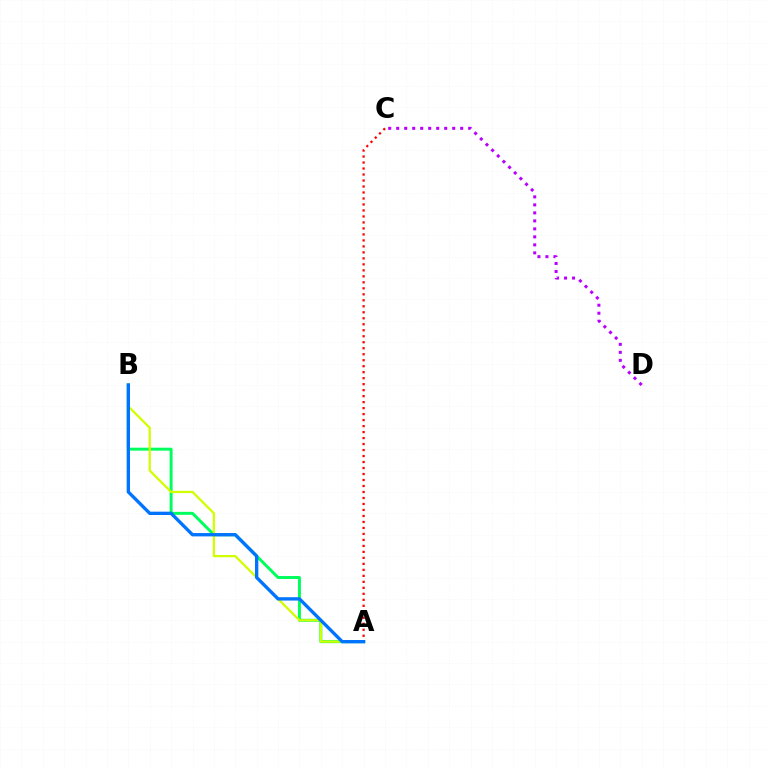{('A', 'B'): [{'color': '#00ff5c', 'line_style': 'solid', 'thickness': 2.13}, {'color': '#d1ff00', 'line_style': 'solid', 'thickness': 1.64}, {'color': '#0074ff', 'line_style': 'solid', 'thickness': 2.4}], ('C', 'D'): [{'color': '#b900ff', 'line_style': 'dotted', 'thickness': 2.17}], ('A', 'C'): [{'color': '#ff0000', 'line_style': 'dotted', 'thickness': 1.63}]}